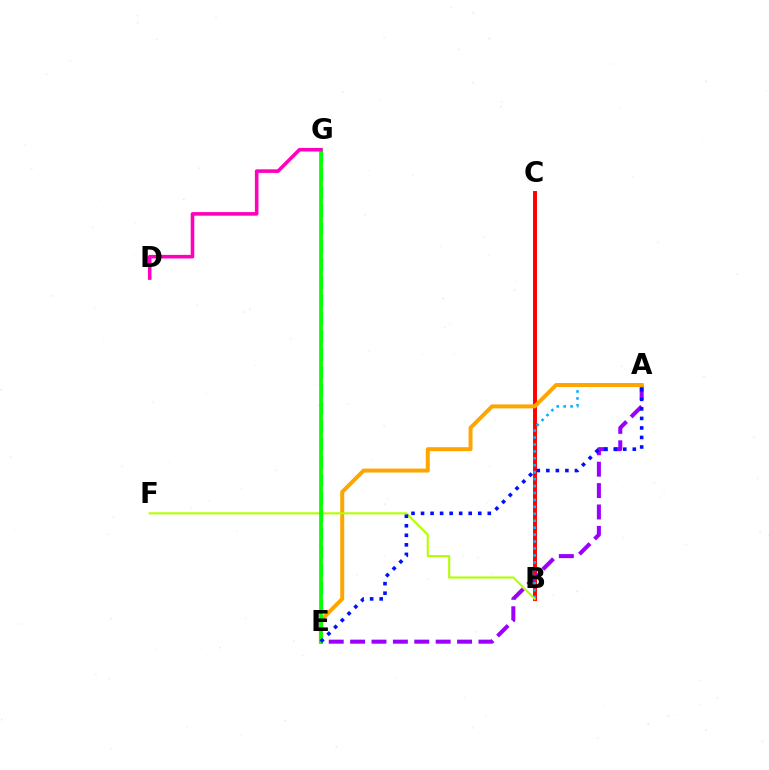{('E', 'G'): [{'color': '#00ff9d', 'line_style': 'dashed', 'thickness': 2.44}, {'color': '#08ff00', 'line_style': 'solid', 'thickness': 2.66}], ('B', 'C'): [{'color': '#ff0000', 'line_style': 'solid', 'thickness': 2.83}], ('A', 'E'): [{'color': '#9b00ff', 'line_style': 'dashed', 'thickness': 2.91}, {'color': '#ffa500', 'line_style': 'solid', 'thickness': 2.86}, {'color': '#0010ff', 'line_style': 'dotted', 'thickness': 2.59}], ('A', 'B'): [{'color': '#00b5ff', 'line_style': 'dotted', 'thickness': 1.88}], ('B', 'F'): [{'color': '#b3ff00', 'line_style': 'solid', 'thickness': 1.51}], ('D', 'G'): [{'color': '#ff00bd', 'line_style': 'solid', 'thickness': 2.58}]}